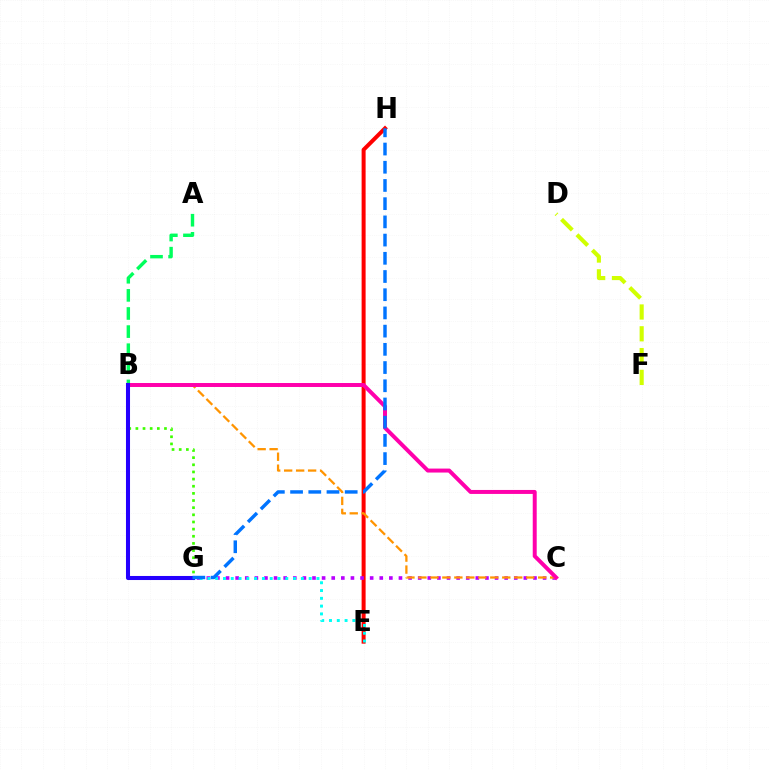{('E', 'H'): [{'color': '#ff0000', 'line_style': 'solid', 'thickness': 2.87}], ('A', 'B'): [{'color': '#00ff5c', 'line_style': 'dashed', 'thickness': 2.46}], ('C', 'G'): [{'color': '#b900ff', 'line_style': 'dotted', 'thickness': 2.61}], ('B', 'C'): [{'color': '#ff9400', 'line_style': 'dashed', 'thickness': 1.63}, {'color': '#ff00ac', 'line_style': 'solid', 'thickness': 2.86}], ('E', 'G'): [{'color': '#00fff6', 'line_style': 'dotted', 'thickness': 2.12}], ('B', 'G'): [{'color': '#3dff00', 'line_style': 'dotted', 'thickness': 1.94}, {'color': '#2500ff', 'line_style': 'solid', 'thickness': 2.92}], ('D', 'F'): [{'color': '#d1ff00', 'line_style': 'dashed', 'thickness': 2.96}], ('G', 'H'): [{'color': '#0074ff', 'line_style': 'dashed', 'thickness': 2.47}]}